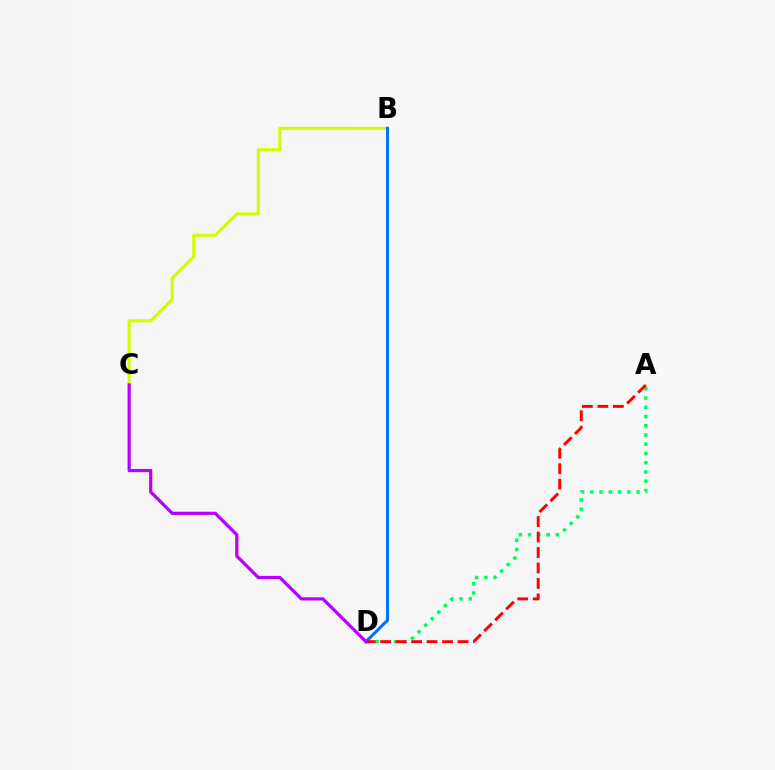{('B', 'C'): [{'color': '#d1ff00', 'line_style': 'solid', 'thickness': 2.23}], ('A', 'D'): [{'color': '#00ff5c', 'line_style': 'dotted', 'thickness': 2.51}, {'color': '#ff0000', 'line_style': 'dashed', 'thickness': 2.1}], ('B', 'D'): [{'color': '#0074ff', 'line_style': 'solid', 'thickness': 2.21}], ('C', 'D'): [{'color': '#b900ff', 'line_style': 'solid', 'thickness': 2.32}]}